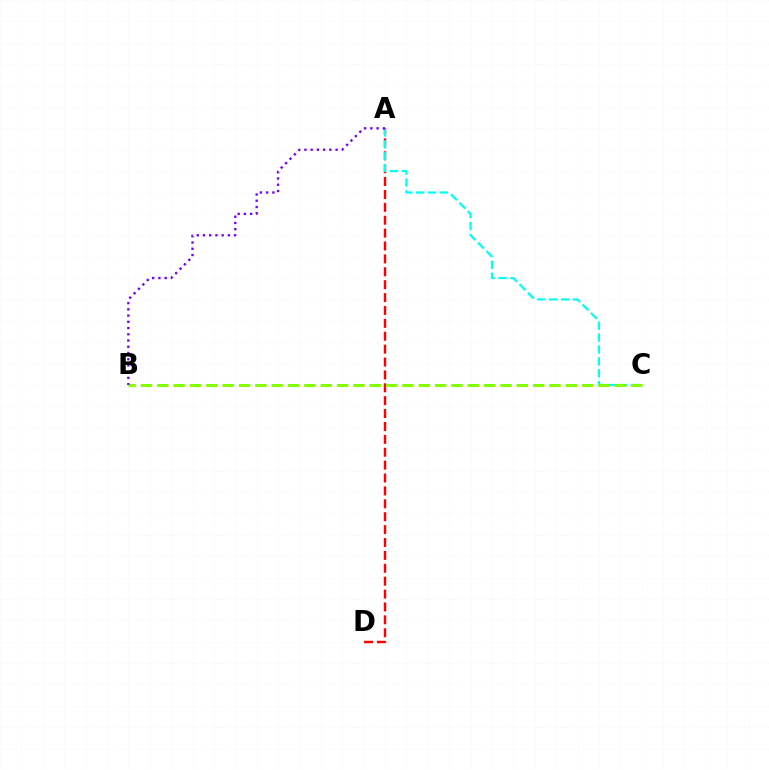{('A', 'D'): [{'color': '#ff0000', 'line_style': 'dashed', 'thickness': 1.75}], ('A', 'C'): [{'color': '#00fff6', 'line_style': 'dashed', 'thickness': 1.62}], ('B', 'C'): [{'color': '#84ff00', 'line_style': 'dashed', 'thickness': 2.22}], ('A', 'B'): [{'color': '#7200ff', 'line_style': 'dotted', 'thickness': 1.69}]}